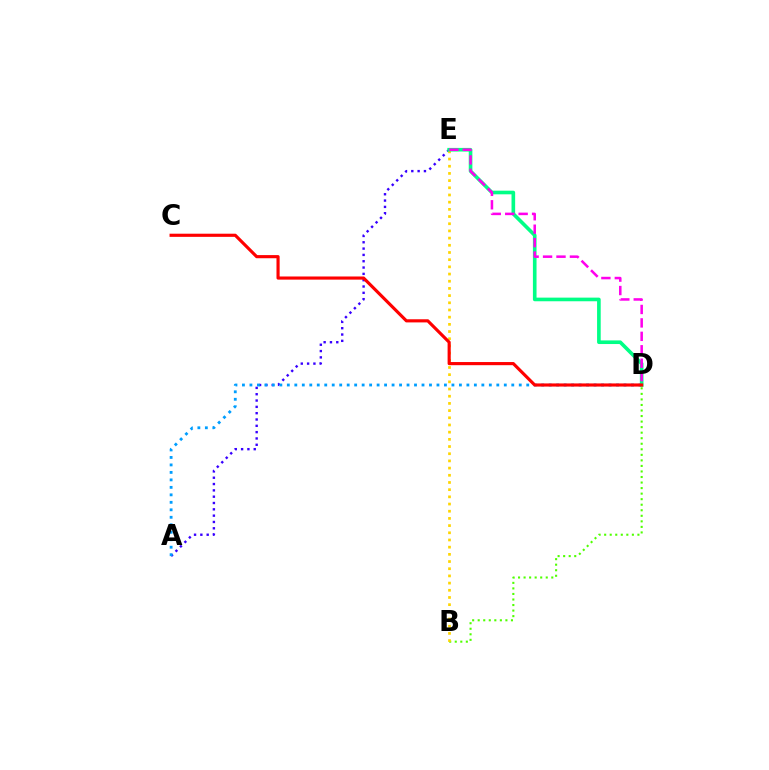{('A', 'E'): [{'color': '#3700ff', 'line_style': 'dotted', 'thickness': 1.72}], ('B', 'D'): [{'color': '#4fff00', 'line_style': 'dotted', 'thickness': 1.51}], ('A', 'D'): [{'color': '#009eff', 'line_style': 'dotted', 'thickness': 2.03}], ('B', 'E'): [{'color': '#ffd500', 'line_style': 'dotted', 'thickness': 1.95}], ('D', 'E'): [{'color': '#00ff86', 'line_style': 'solid', 'thickness': 2.62}, {'color': '#ff00ed', 'line_style': 'dashed', 'thickness': 1.83}], ('C', 'D'): [{'color': '#ff0000', 'line_style': 'solid', 'thickness': 2.26}]}